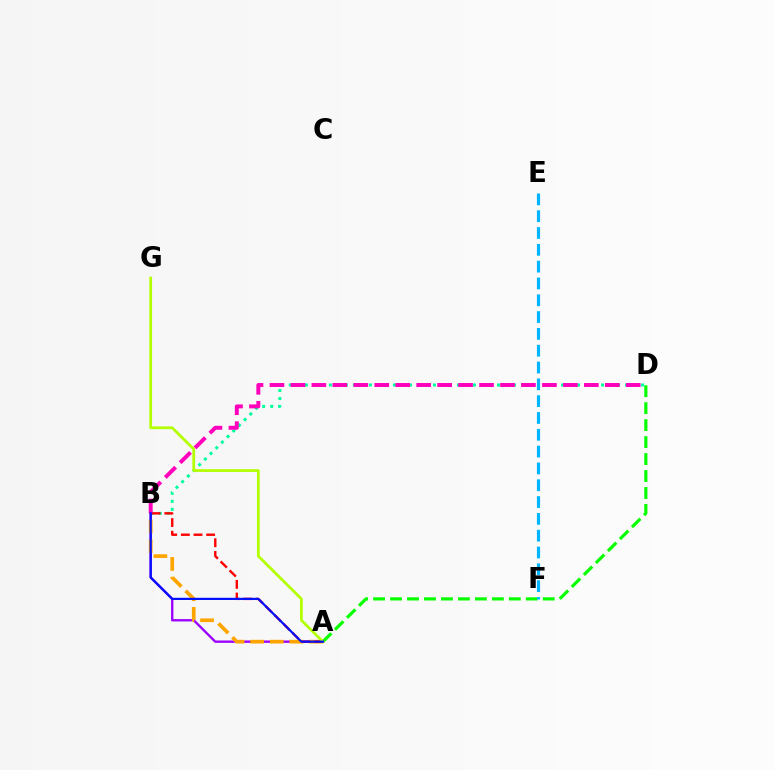{('A', 'D'): [{'color': '#08ff00', 'line_style': 'dashed', 'thickness': 2.3}], ('B', 'D'): [{'color': '#00ff9d', 'line_style': 'dotted', 'thickness': 2.18}, {'color': '#ff00bd', 'line_style': 'dashed', 'thickness': 2.85}], ('A', 'B'): [{'color': '#9b00ff', 'line_style': 'solid', 'thickness': 1.69}, {'color': '#ffa500', 'line_style': 'dashed', 'thickness': 2.67}, {'color': '#ff0000', 'line_style': 'dashed', 'thickness': 1.72}, {'color': '#0010ff', 'line_style': 'solid', 'thickness': 1.58}], ('A', 'G'): [{'color': '#b3ff00', 'line_style': 'solid', 'thickness': 1.98}], ('E', 'F'): [{'color': '#00b5ff', 'line_style': 'dashed', 'thickness': 2.28}]}